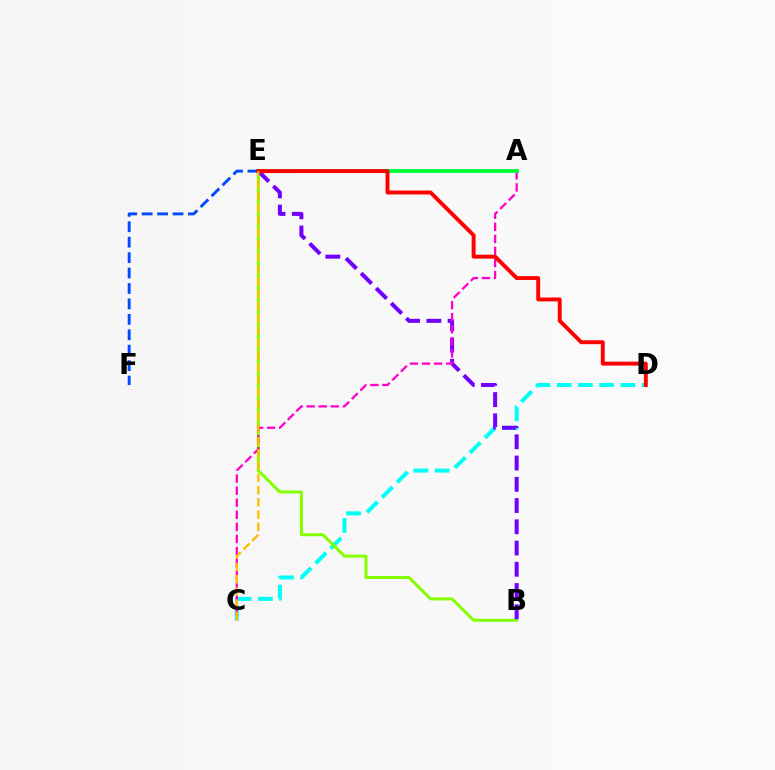{('C', 'D'): [{'color': '#00fff6', 'line_style': 'dashed', 'thickness': 2.89}], ('B', 'E'): [{'color': '#84ff00', 'line_style': 'solid', 'thickness': 2.17}, {'color': '#7200ff', 'line_style': 'dashed', 'thickness': 2.89}], ('A', 'C'): [{'color': '#ff00cf', 'line_style': 'dashed', 'thickness': 1.64}], ('A', 'E'): [{'color': '#00ff39', 'line_style': 'solid', 'thickness': 2.79}], ('E', 'F'): [{'color': '#004bff', 'line_style': 'dashed', 'thickness': 2.1}], ('D', 'E'): [{'color': '#ff0000', 'line_style': 'solid', 'thickness': 2.81}], ('C', 'E'): [{'color': '#ffbd00', 'line_style': 'dashed', 'thickness': 1.67}]}